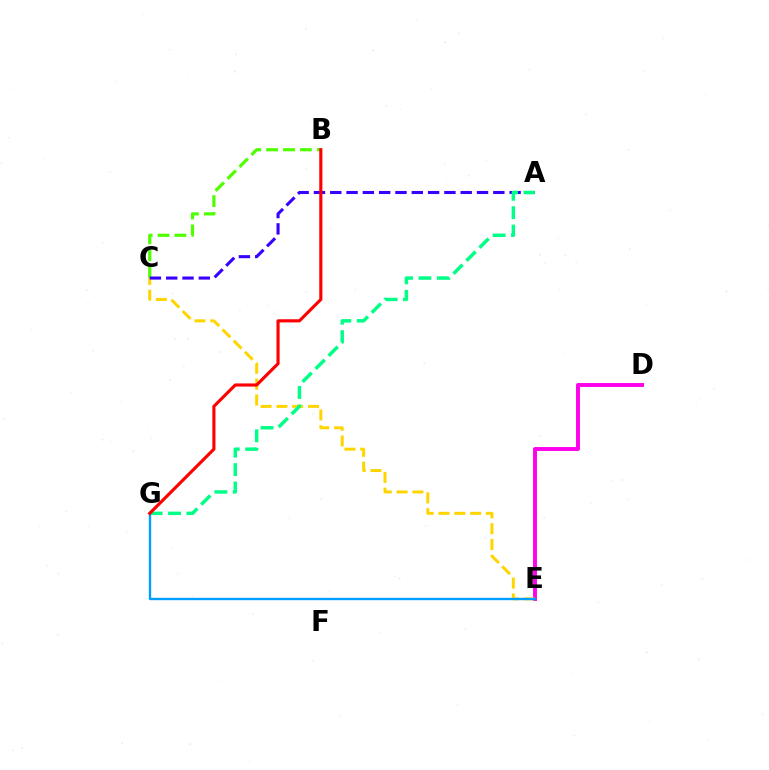{('D', 'E'): [{'color': '#ff00ed', 'line_style': 'solid', 'thickness': 2.82}], ('C', 'E'): [{'color': '#ffd500', 'line_style': 'dashed', 'thickness': 2.15}], ('B', 'C'): [{'color': '#4fff00', 'line_style': 'dashed', 'thickness': 2.3}], ('A', 'C'): [{'color': '#3700ff', 'line_style': 'dashed', 'thickness': 2.22}], ('E', 'G'): [{'color': '#009eff', 'line_style': 'solid', 'thickness': 1.7}], ('A', 'G'): [{'color': '#00ff86', 'line_style': 'dashed', 'thickness': 2.5}], ('B', 'G'): [{'color': '#ff0000', 'line_style': 'solid', 'thickness': 2.26}]}